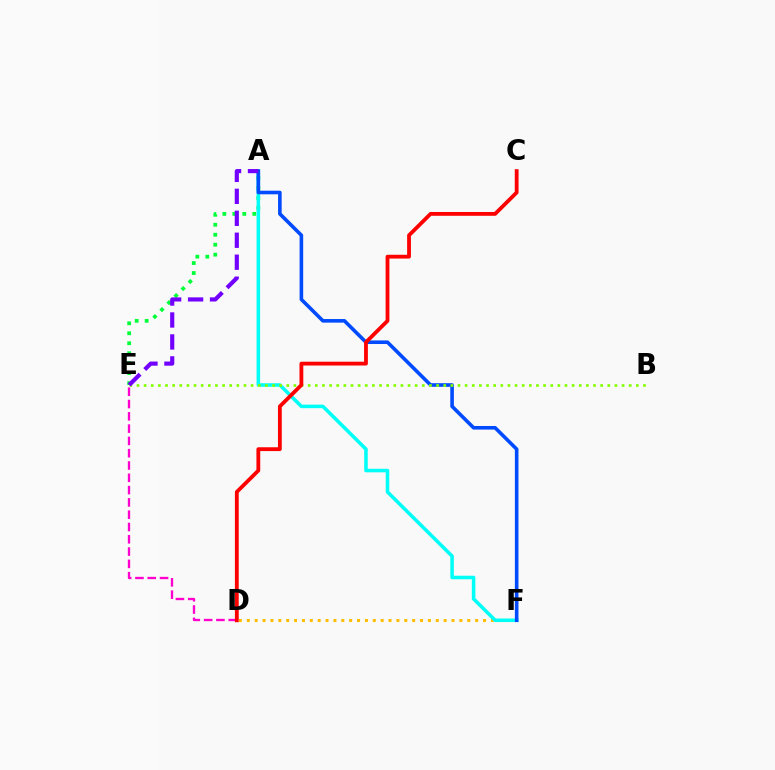{('D', 'F'): [{'color': '#ffbd00', 'line_style': 'dotted', 'thickness': 2.14}], ('A', 'E'): [{'color': '#00ff39', 'line_style': 'dotted', 'thickness': 2.71}, {'color': '#7200ff', 'line_style': 'dashed', 'thickness': 2.98}], ('D', 'E'): [{'color': '#ff00cf', 'line_style': 'dashed', 'thickness': 1.67}], ('A', 'F'): [{'color': '#00fff6', 'line_style': 'solid', 'thickness': 2.54}, {'color': '#004bff', 'line_style': 'solid', 'thickness': 2.59}], ('B', 'E'): [{'color': '#84ff00', 'line_style': 'dotted', 'thickness': 1.94}], ('C', 'D'): [{'color': '#ff0000', 'line_style': 'solid', 'thickness': 2.74}]}